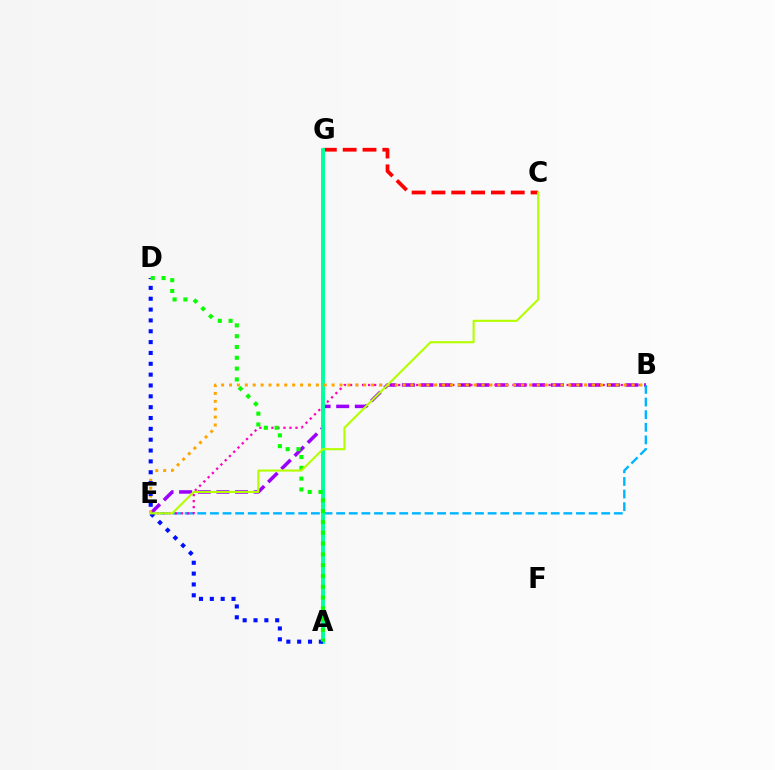{('C', 'G'): [{'color': '#ff0000', 'line_style': 'dashed', 'thickness': 2.69}], ('B', 'E'): [{'color': '#9b00ff', 'line_style': 'dashed', 'thickness': 2.53}, {'color': '#00b5ff', 'line_style': 'dashed', 'thickness': 1.71}, {'color': '#ff00bd', 'line_style': 'dotted', 'thickness': 1.63}, {'color': '#ffa500', 'line_style': 'dotted', 'thickness': 2.14}], ('A', 'G'): [{'color': '#00ff9d', 'line_style': 'solid', 'thickness': 2.82}], ('A', 'D'): [{'color': '#0010ff', 'line_style': 'dotted', 'thickness': 2.95}, {'color': '#08ff00', 'line_style': 'dotted', 'thickness': 2.94}], ('C', 'E'): [{'color': '#b3ff00', 'line_style': 'solid', 'thickness': 1.53}]}